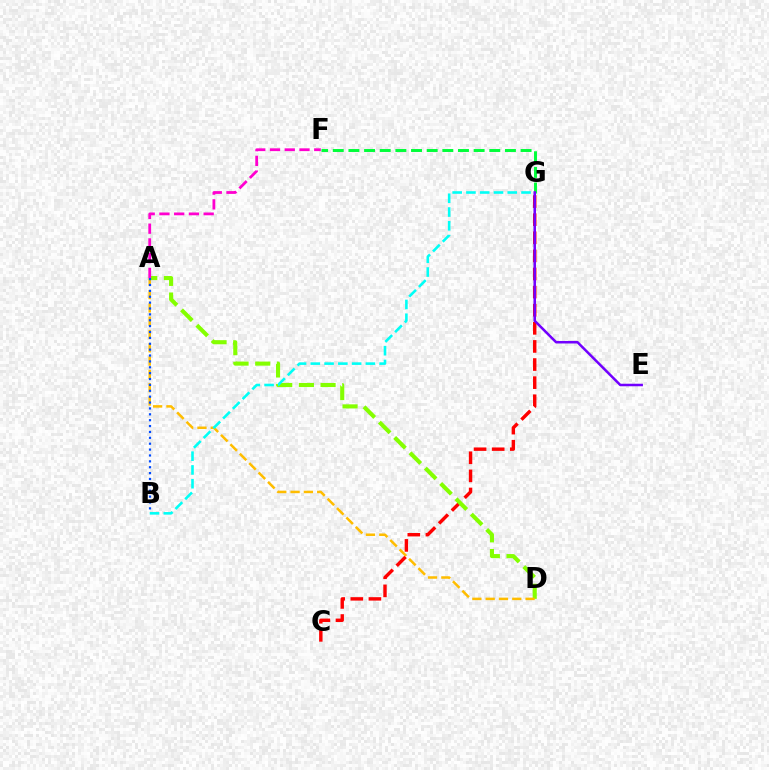{('C', 'G'): [{'color': '#ff0000', 'line_style': 'dashed', 'thickness': 2.46}], ('A', 'D'): [{'color': '#84ff00', 'line_style': 'dashed', 'thickness': 2.95}, {'color': '#ffbd00', 'line_style': 'dashed', 'thickness': 1.81}], ('F', 'G'): [{'color': '#00ff39', 'line_style': 'dashed', 'thickness': 2.13}], ('A', 'B'): [{'color': '#004bff', 'line_style': 'dotted', 'thickness': 1.6}], ('A', 'F'): [{'color': '#ff00cf', 'line_style': 'dashed', 'thickness': 2.0}], ('B', 'G'): [{'color': '#00fff6', 'line_style': 'dashed', 'thickness': 1.87}], ('E', 'G'): [{'color': '#7200ff', 'line_style': 'solid', 'thickness': 1.82}]}